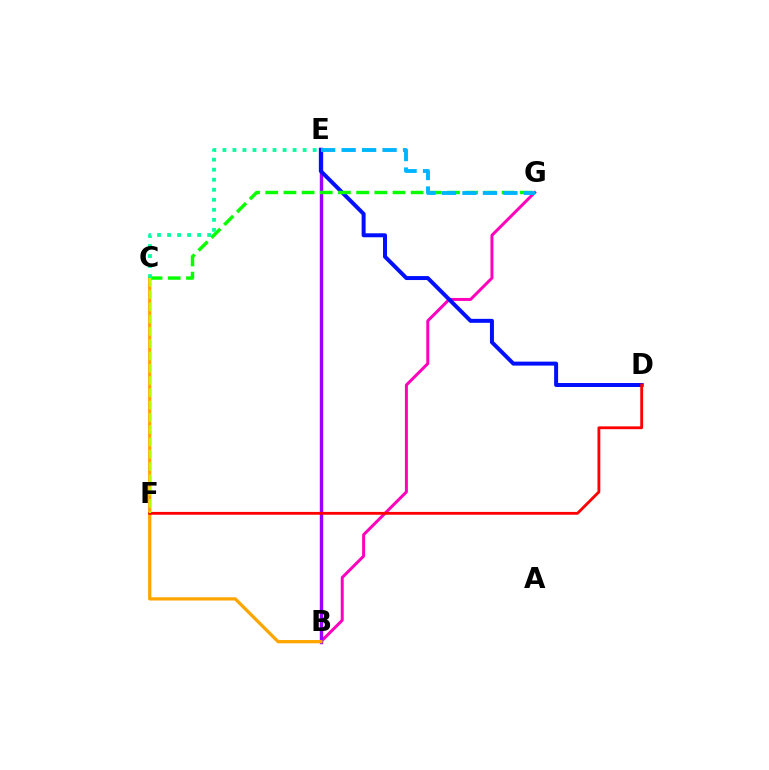{('B', 'G'): [{'color': '#ff00bd', 'line_style': 'solid', 'thickness': 2.15}], ('B', 'E'): [{'color': '#9b00ff', 'line_style': 'solid', 'thickness': 2.44}], ('D', 'E'): [{'color': '#0010ff', 'line_style': 'solid', 'thickness': 2.86}], ('C', 'G'): [{'color': '#08ff00', 'line_style': 'dashed', 'thickness': 2.47}], ('E', 'G'): [{'color': '#00b5ff', 'line_style': 'dashed', 'thickness': 2.78}], ('B', 'C'): [{'color': '#ffa500', 'line_style': 'solid', 'thickness': 2.34}], ('C', 'E'): [{'color': '#00ff9d', 'line_style': 'dotted', 'thickness': 2.72}], ('D', 'F'): [{'color': '#ff0000', 'line_style': 'solid', 'thickness': 2.04}], ('C', 'F'): [{'color': '#b3ff00', 'line_style': 'dashed', 'thickness': 1.67}]}